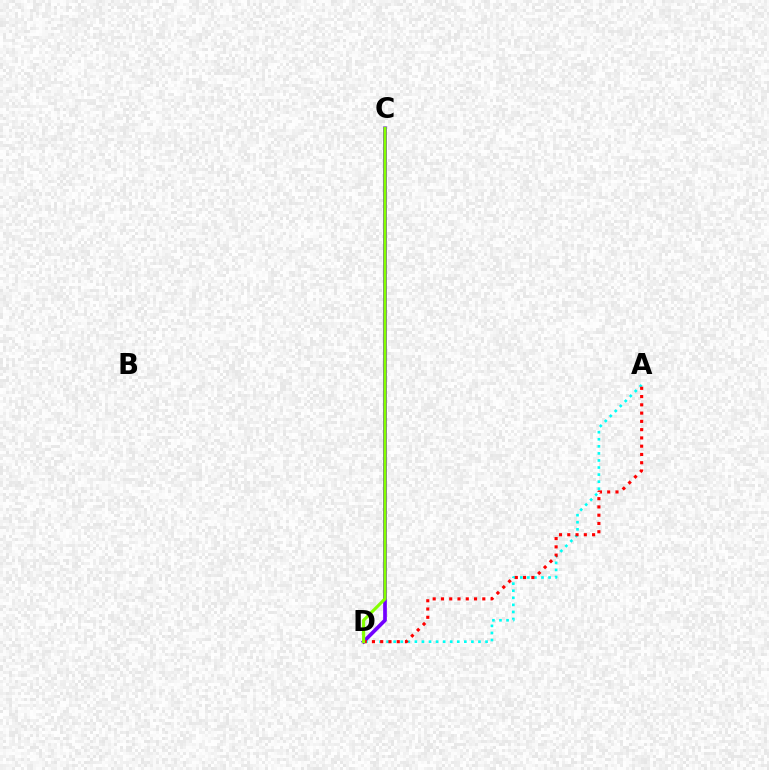{('A', 'D'): [{'color': '#00fff6', 'line_style': 'dotted', 'thickness': 1.92}, {'color': '#ff0000', 'line_style': 'dotted', 'thickness': 2.25}], ('C', 'D'): [{'color': '#7200ff', 'line_style': 'solid', 'thickness': 2.67}, {'color': '#84ff00', 'line_style': 'solid', 'thickness': 2.24}]}